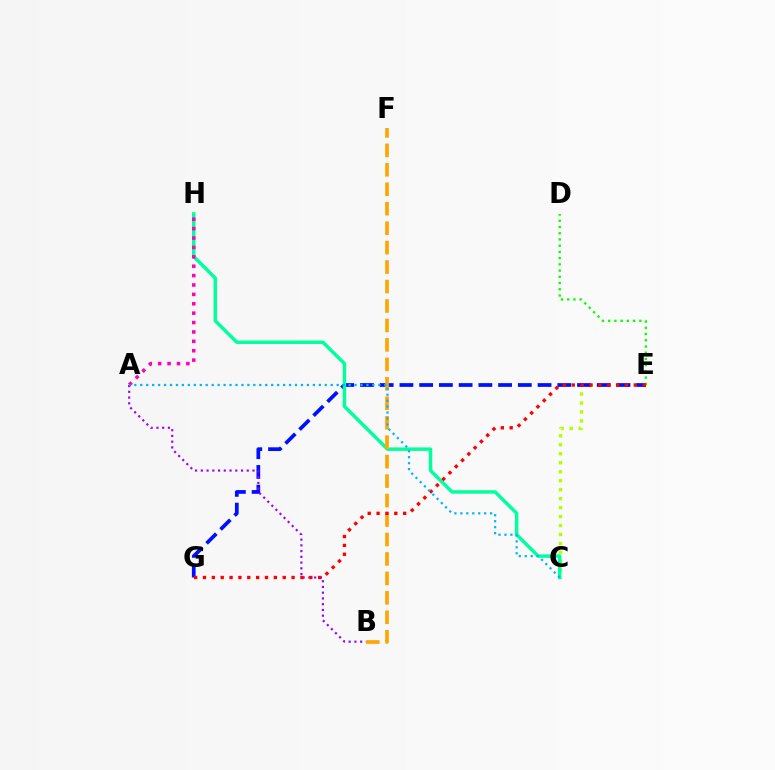{('C', 'E'): [{'color': '#b3ff00', 'line_style': 'dotted', 'thickness': 2.44}], ('E', 'G'): [{'color': '#0010ff', 'line_style': 'dashed', 'thickness': 2.68}, {'color': '#ff0000', 'line_style': 'dotted', 'thickness': 2.41}], ('D', 'E'): [{'color': '#08ff00', 'line_style': 'dotted', 'thickness': 1.69}], ('C', 'H'): [{'color': '#00ff9d', 'line_style': 'solid', 'thickness': 2.48}], ('B', 'F'): [{'color': '#ffa500', 'line_style': 'dashed', 'thickness': 2.64}], ('A', 'H'): [{'color': '#ff00bd', 'line_style': 'dotted', 'thickness': 2.55}], ('A', 'B'): [{'color': '#9b00ff', 'line_style': 'dotted', 'thickness': 1.56}], ('A', 'C'): [{'color': '#00b5ff', 'line_style': 'dotted', 'thickness': 1.62}]}